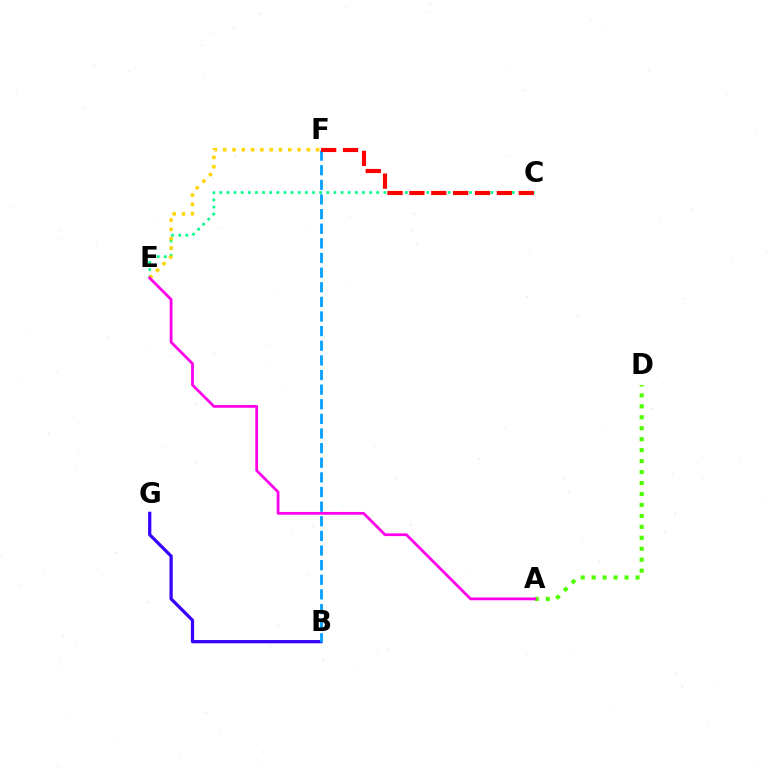{('B', 'G'): [{'color': '#3700ff', 'line_style': 'solid', 'thickness': 2.33}], ('B', 'F'): [{'color': '#009eff', 'line_style': 'dashed', 'thickness': 1.99}], ('C', 'E'): [{'color': '#00ff86', 'line_style': 'dotted', 'thickness': 1.94}], ('A', 'D'): [{'color': '#4fff00', 'line_style': 'dotted', 'thickness': 2.98}], ('E', 'F'): [{'color': '#ffd500', 'line_style': 'dotted', 'thickness': 2.52}], ('A', 'E'): [{'color': '#ff00ed', 'line_style': 'solid', 'thickness': 1.99}], ('C', 'F'): [{'color': '#ff0000', 'line_style': 'dashed', 'thickness': 2.97}]}